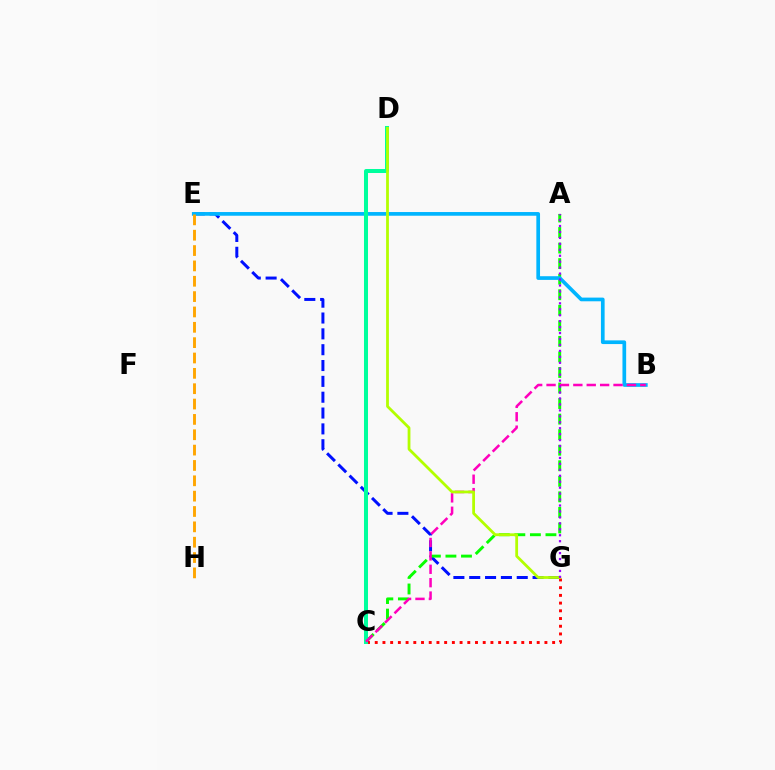{('E', 'G'): [{'color': '#0010ff', 'line_style': 'dashed', 'thickness': 2.15}], ('A', 'C'): [{'color': '#08ff00', 'line_style': 'dashed', 'thickness': 2.11}], ('B', 'E'): [{'color': '#00b5ff', 'line_style': 'solid', 'thickness': 2.66}], ('C', 'G'): [{'color': '#ff0000', 'line_style': 'dotted', 'thickness': 2.1}], ('E', 'H'): [{'color': '#ffa500', 'line_style': 'dashed', 'thickness': 2.09}], ('C', 'D'): [{'color': '#00ff9d', 'line_style': 'solid', 'thickness': 2.89}], ('B', 'C'): [{'color': '#ff00bd', 'line_style': 'dashed', 'thickness': 1.82}], ('D', 'G'): [{'color': '#b3ff00', 'line_style': 'solid', 'thickness': 2.01}], ('A', 'G'): [{'color': '#9b00ff', 'line_style': 'dotted', 'thickness': 1.62}]}